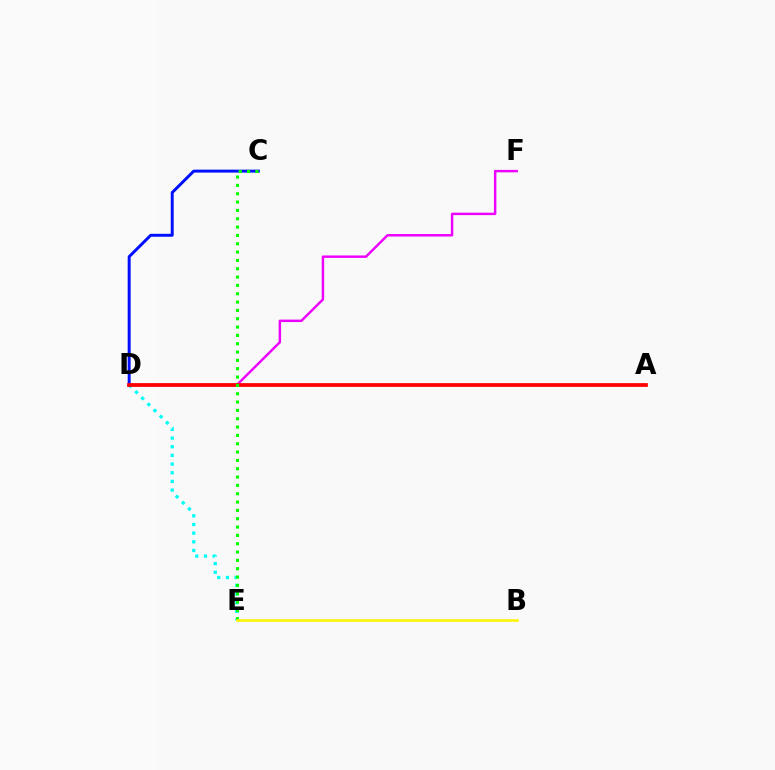{('D', 'F'): [{'color': '#ee00ff', 'line_style': 'solid', 'thickness': 1.76}], ('C', 'D'): [{'color': '#0010ff', 'line_style': 'solid', 'thickness': 2.13}], ('D', 'E'): [{'color': '#00fff6', 'line_style': 'dotted', 'thickness': 2.36}], ('A', 'D'): [{'color': '#ff0000', 'line_style': 'solid', 'thickness': 2.69}], ('C', 'E'): [{'color': '#08ff00', 'line_style': 'dotted', 'thickness': 2.26}], ('B', 'E'): [{'color': '#fcf500', 'line_style': 'solid', 'thickness': 1.85}]}